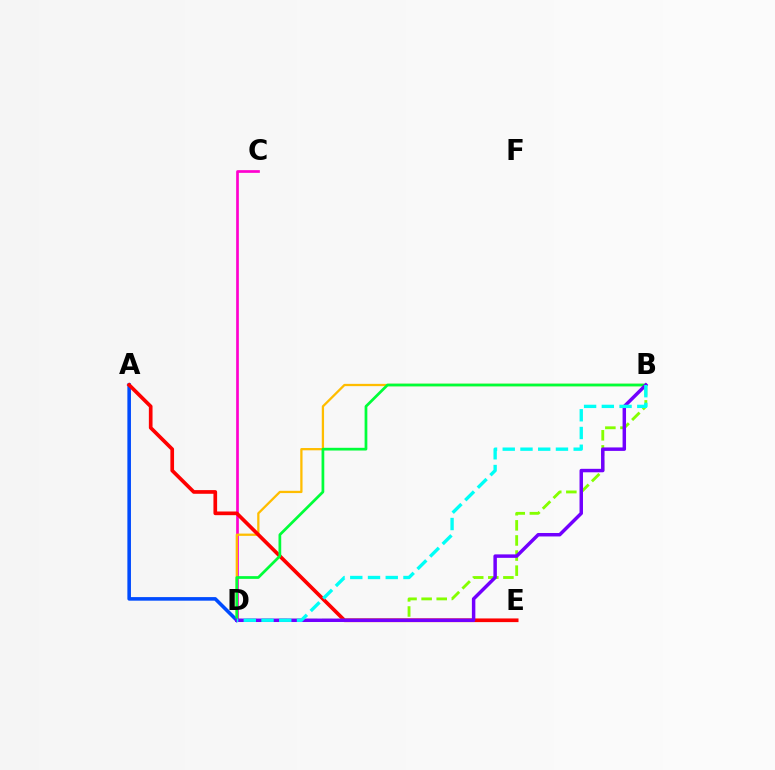{('C', 'D'): [{'color': '#ff00cf', 'line_style': 'solid', 'thickness': 1.94}], ('B', 'D'): [{'color': '#ffbd00', 'line_style': 'solid', 'thickness': 1.64}, {'color': '#00ff39', 'line_style': 'solid', 'thickness': 1.97}, {'color': '#84ff00', 'line_style': 'dashed', 'thickness': 2.05}, {'color': '#7200ff', 'line_style': 'solid', 'thickness': 2.49}, {'color': '#00fff6', 'line_style': 'dashed', 'thickness': 2.41}], ('A', 'D'): [{'color': '#004bff', 'line_style': 'solid', 'thickness': 2.57}], ('A', 'E'): [{'color': '#ff0000', 'line_style': 'solid', 'thickness': 2.65}]}